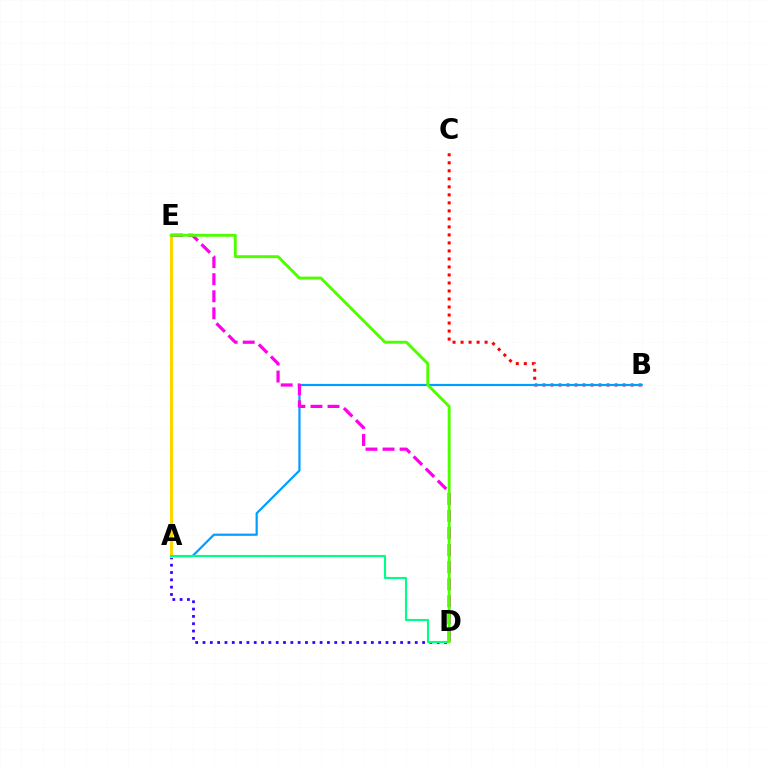{('B', 'C'): [{'color': '#ff0000', 'line_style': 'dotted', 'thickness': 2.18}], ('A', 'B'): [{'color': '#009eff', 'line_style': 'solid', 'thickness': 1.59}], ('A', 'D'): [{'color': '#3700ff', 'line_style': 'dotted', 'thickness': 1.99}, {'color': '#00ff86', 'line_style': 'solid', 'thickness': 1.52}], ('A', 'E'): [{'color': '#ffd500', 'line_style': 'solid', 'thickness': 2.17}], ('D', 'E'): [{'color': '#ff00ed', 'line_style': 'dashed', 'thickness': 2.32}, {'color': '#4fff00', 'line_style': 'solid', 'thickness': 2.09}]}